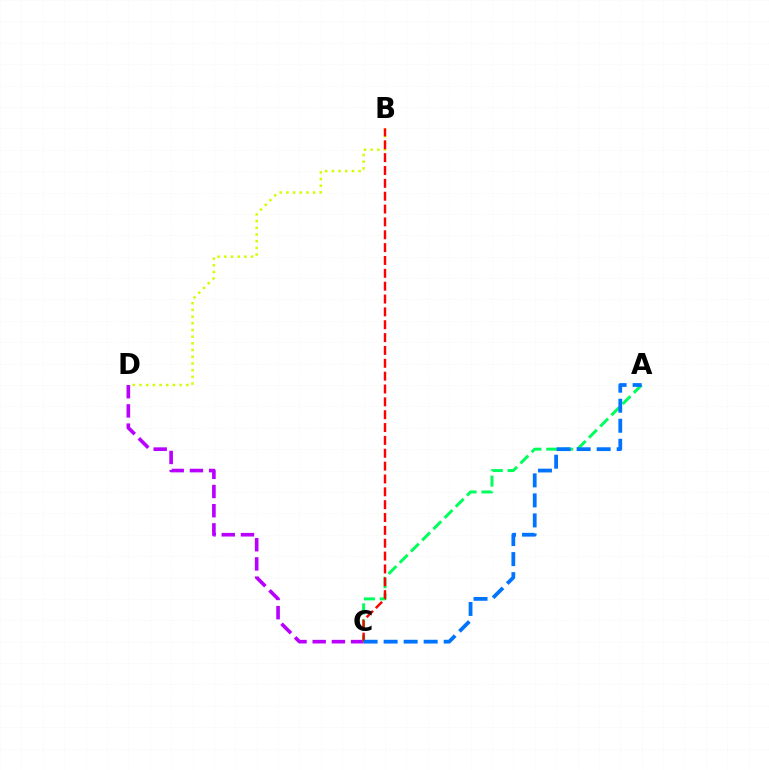{('C', 'D'): [{'color': '#b900ff', 'line_style': 'dashed', 'thickness': 2.61}], ('B', 'D'): [{'color': '#d1ff00', 'line_style': 'dotted', 'thickness': 1.82}], ('A', 'C'): [{'color': '#00ff5c', 'line_style': 'dashed', 'thickness': 2.15}, {'color': '#0074ff', 'line_style': 'dashed', 'thickness': 2.72}], ('B', 'C'): [{'color': '#ff0000', 'line_style': 'dashed', 'thickness': 1.75}]}